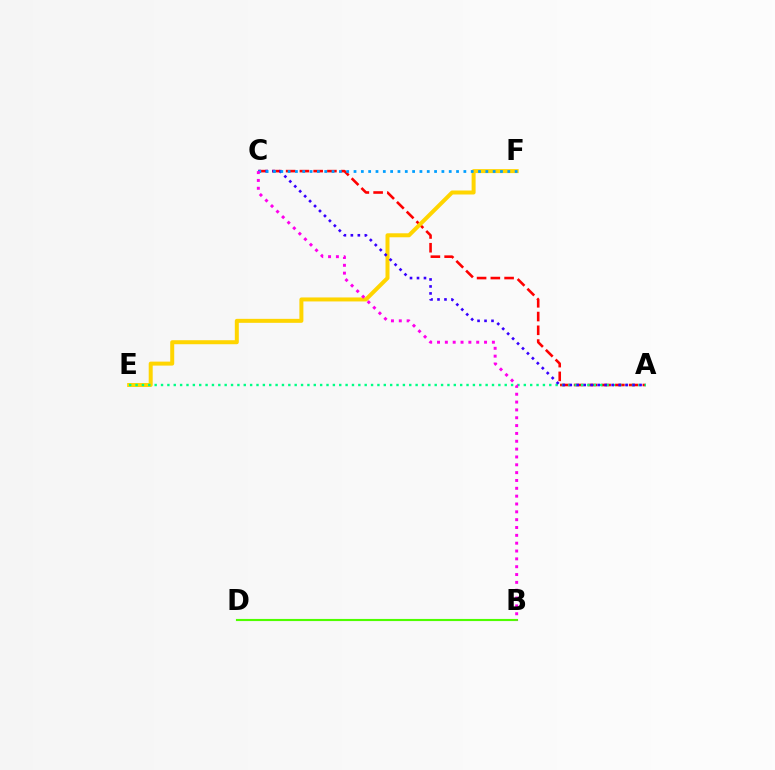{('A', 'C'): [{'color': '#ff0000', 'line_style': 'dashed', 'thickness': 1.87}, {'color': '#3700ff', 'line_style': 'dotted', 'thickness': 1.9}], ('E', 'F'): [{'color': '#ffd500', 'line_style': 'solid', 'thickness': 2.87}], ('B', 'D'): [{'color': '#4fff00', 'line_style': 'solid', 'thickness': 1.53}], ('A', 'E'): [{'color': '#00ff86', 'line_style': 'dotted', 'thickness': 1.73}], ('C', 'F'): [{'color': '#009eff', 'line_style': 'dotted', 'thickness': 1.99}], ('B', 'C'): [{'color': '#ff00ed', 'line_style': 'dotted', 'thickness': 2.13}]}